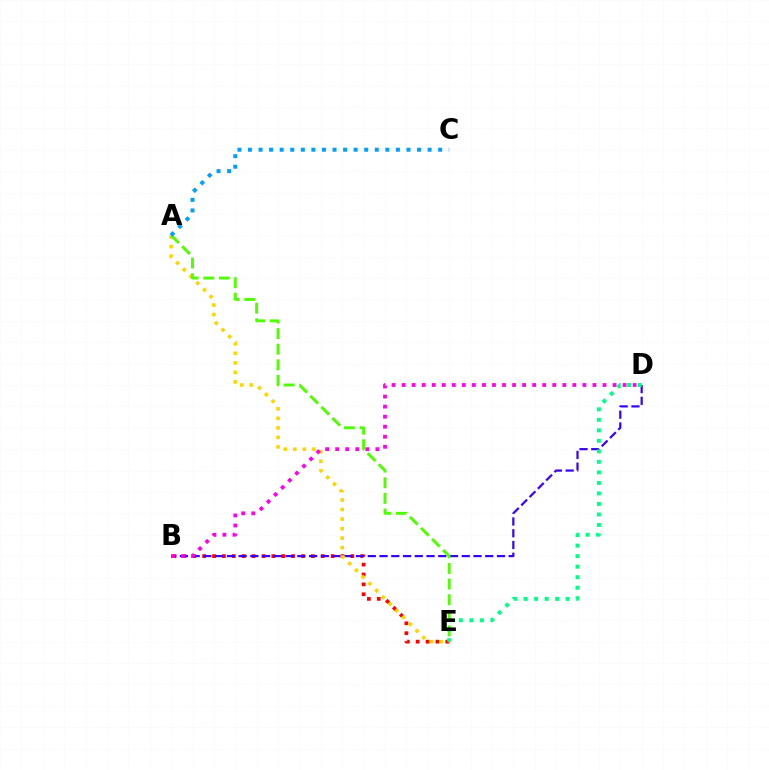{('B', 'E'): [{'color': '#ff0000', 'line_style': 'dotted', 'thickness': 2.68}], ('B', 'D'): [{'color': '#3700ff', 'line_style': 'dashed', 'thickness': 1.6}, {'color': '#ff00ed', 'line_style': 'dotted', 'thickness': 2.73}], ('A', 'E'): [{'color': '#ffd500', 'line_style': 'dotted', 'thickness': 2.59}, {'color': '#4fff00', 'line_style': 'dashed', 'thickness': 2.12}], ('D', 'E'): [{'color': '#00ff86', 'line_style': 'dotted', 'thickness': 2.86}], ('A', 'C'): [{'color': '#009eff', 'line_style': 'dotted', 'thickness': 2.87}]}